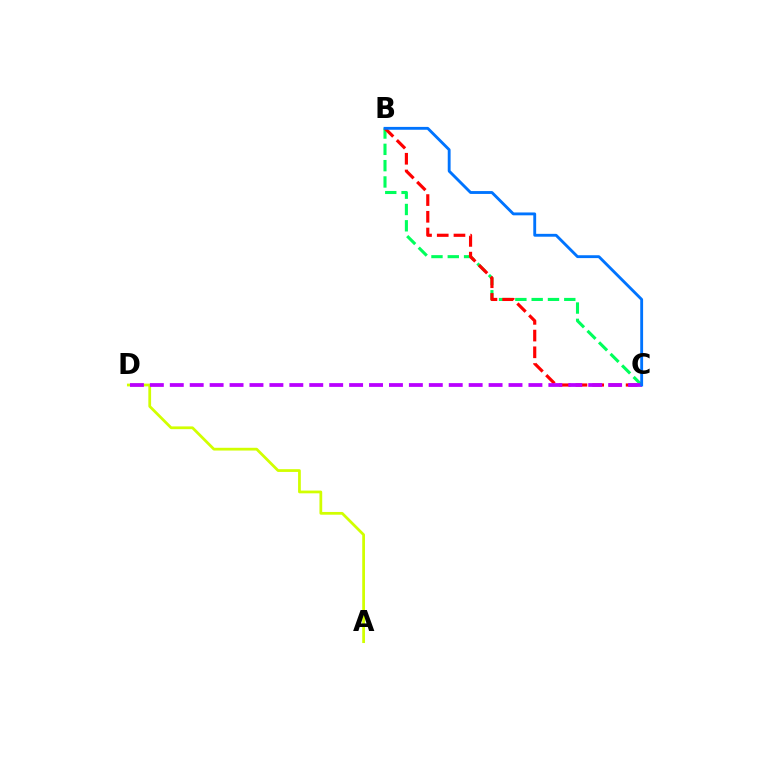{('B', 'C'): [{'color': '#00ff5c', 'line_style': 'dashed', 'thickness': 2.22}, {'color': '#ff0000', 'line_style': 'dashed', 'thickness': 2.27}, {'color': '#0074ff', 'line_style': 'solid', 'thickness': 2.06}], ('A', 'D'): [{'color': '#d1ff00', 'line_style': 'solid', 'thickness': 1.98}], ('C', 'D'): [{'color': '#b900ff', 'line_style': 'dashed', 'thickness': 2.71}]}